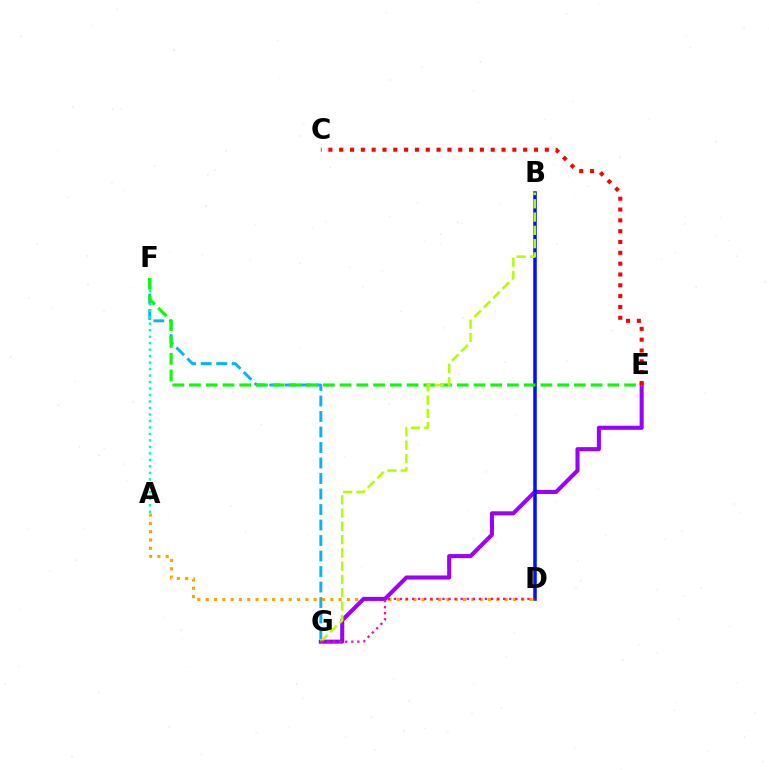{('F', 'G'): [{'color': '#00b5ff', 'line_style': 'dashed', 'thickness': 2.11}], ('A', 'F'): [{'color': '#00ff9d', 'line_style': 'dotted', 'thickness': 1.76}], ('A', 'D'): [{'color': '#ffa500', 'line_style': 'dotted', 'thickness': 2.26}], ('E', 'G'): [{'color': '#9b00ff', 'line_style': 'solid', 'thickness': 2.93}], ('B', 'D'): [{'color': '#0010ff', 'line_style': 'solid', 'thickness': 2.53}], ('E', 'F'): [{'color': '#08ff00', 'line_style': 'dashed', 'thickness': 2.27}], ('B', 'G'): [{'color': '#b3ff00', 'line_style': 'dashed', 'thickness': 1.8}], ('C', 'E'): [{'color': '#ff0000', 'line_style': 'dotted', 'thickness': 2.94}], ('D', 'G'): [{'color': '#ff00bd', 'line_style': 'dotted', 'thickness': 1.65}]}